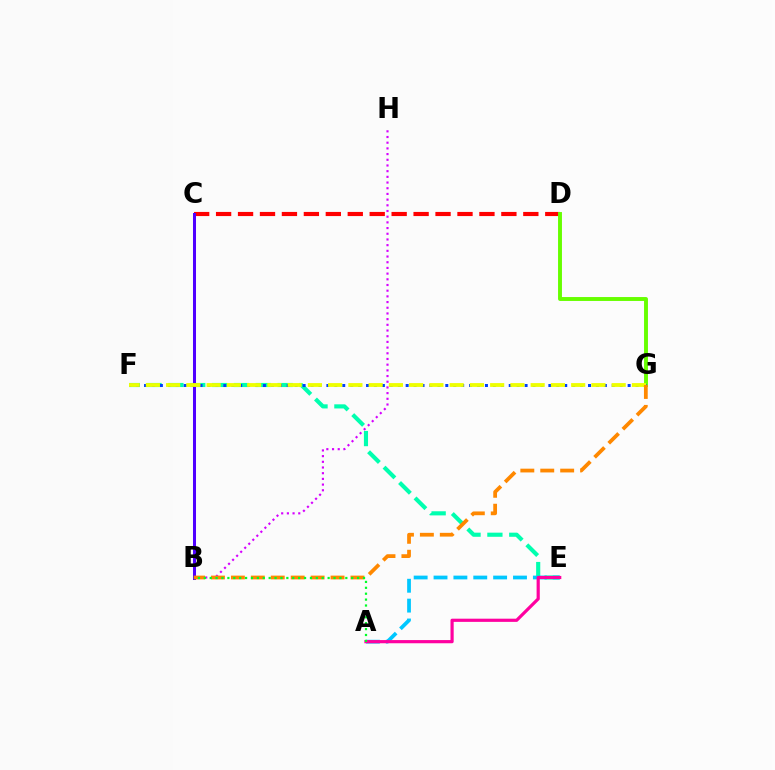{('C', 'D'): [{'color': '#ff0000', 'line_style': 'dashed', 'thickness': 2.98}], ('E', 'F'): [{'color': '#00ffaf', 'line_style': 'dashed', 'thickness': 2.97}], ('D', 'G'): [{'color': '#66ff00', 'line_style': 'solid', 'thickness': 2.81}], ('A', 'E'): [{'color': '#00c7ff', 'line_style': 'dashed', 'thickness': 2.7}, {'color': '#ff00a0', 'line_style': 'solid', 'thickness': 2.29}], ('B', 'H'): [{'color': '#d600ff', 'line_style': 'dotted', 'thickness': 1.55}], ('B', 'C'): [{'color': '#4f00ff', 'line_style': 'solid', 'thickness': 2.17}], ('F', 'G'): [{'color': '#003fff', 'line_style': 'dotted', 'thickness': 2.15}, {'color': '#eeff00', 'line_style': 'dashed', 'thickness': 2.75}], ('B', 'G'): [{'color': '#ff8800', 'line_style': 'dashed', 'thickness': 2.71}], ('A', 'B'): [{'color': '#00ff27', 'line_style': 'dotted', 'thickness': 1.6}]}